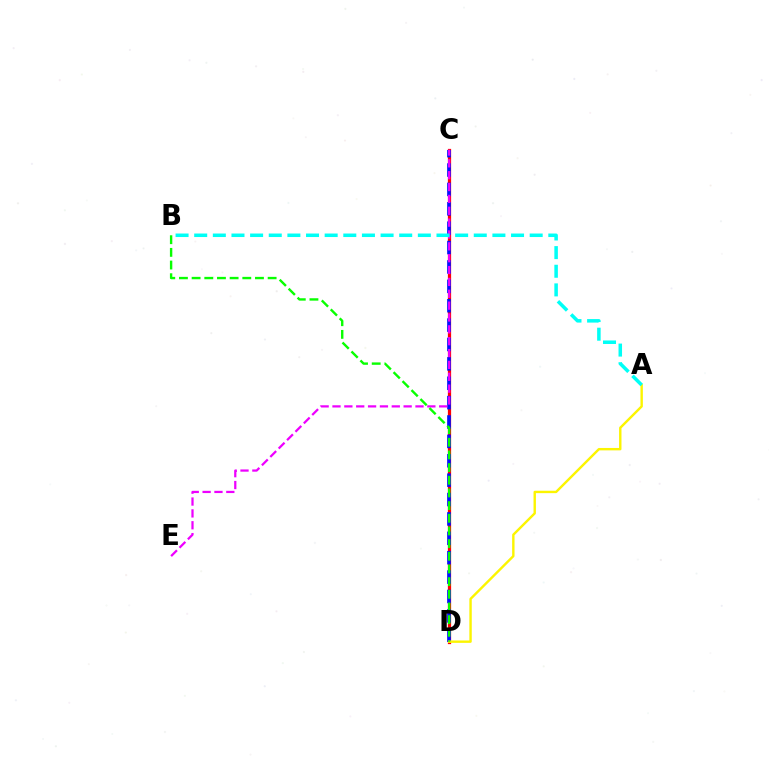{('C', 'D'): [{'color': '#ff0000', 'line_style': 'solid', 'thickness': 2.33}, {'color': '#0010ff', 'line_style': 'dashed', 'thickness': 2.63}], ('C', 'E'): [{'color': '#ee00ff', 'line_style': 'dashed', 'thickness': 1.61}], ('A', 'D'): [{'color': '#fcf500', 'line_style': 'solid', 'thickness': 1.73}], ('B', 'D'): [{'color': '#08ff00', 'line_style': 'dashed', 'thickness': 1.72}], ('A', 'B'): [{'color': '#00fff6', 'line_style': 'dashed', 'thickness': 2.53}]}